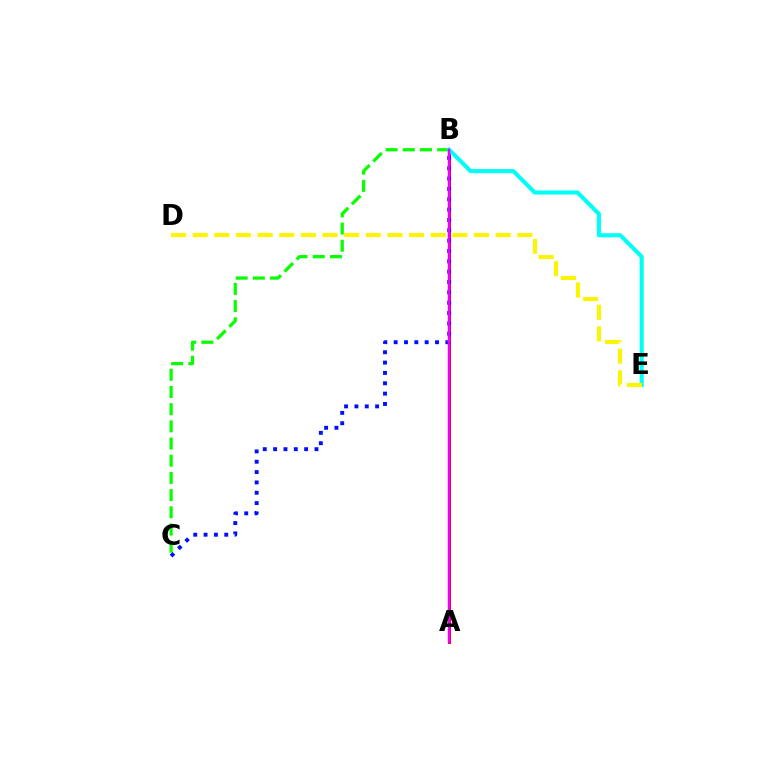{('B', 'C'): [{'color': '#08ff00', 'line_style': 'dashed', 'thickness': 2.34}, {'color': '#0010ff', 'line_style': 'dotted', 'thickness': 2.81}], ('A', 'B'): [{'color': '#ff0000', 'line_style': 'solid', 'thickness': 2.12}, {'color': '#ee00ff', 'line_style': 'solid', 'thickness': 1.79}], ('B', 'E'): [{'color': '#00fff6', 'line_style': 'solid', 'thickness': 2.95}], ('D', 'E'): [{'color': '#fcf500', 'line_style': 'dashed', 'thickness': 2.94}]}